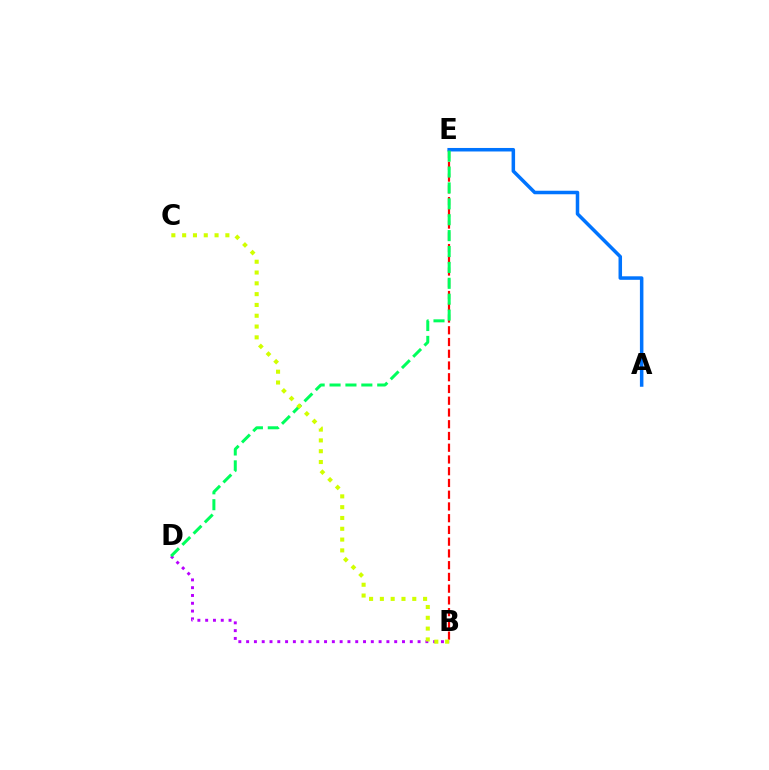{('B', 'E'): [{'color': '#ff0000', 'line_style': 'dashed', 'thickness': 1.6}], ('B', 'D'): [{'color': '#b900ff', 'line_style': 'dotted', 'thickness': 2.12}], ('A', 'E'): [{'color': '#0074ff', 'line_style': 'solid', 'thickness': 2.53}], ('D', 'E'): [{'color': '#00ff5c', 'line_style': 'dashed', 'thickness': 2.16}], ('B', 'C'): [{'color': '#d1ff00', 'line_style': 'dotted', 'thickness': 2.94}]}